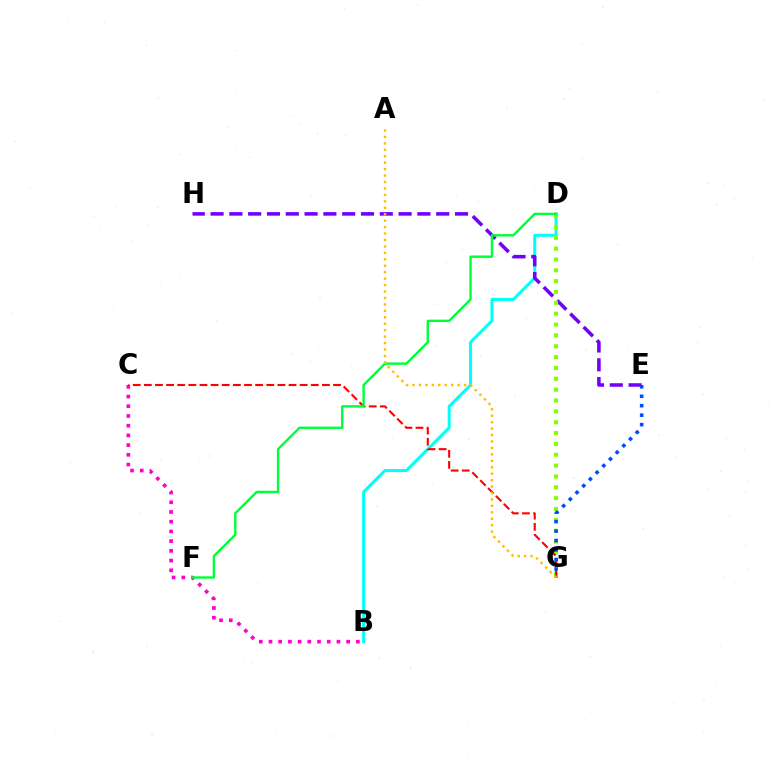{('B', 'D'): [{'color': '#00fff6', 'line_style': 'solid', 'thickness': 2.17}], ('E', 'H'): [{'color': '#7200ff', 'line_style': 'dashed', 'thickness': 2.55}], ('B', 'C'): [{'color': '#ff00cf', 'line_style': 'dotted', 'thickness': 2.64}], ('D', 'G'): [{'color': '#84ff00', 'line_style': 'dotted', 'thickness': 2.95}], ('C', 'G'): [{'color': '#ff0000', 'line_style': 'dashed', 'thickness': 1.51}], ('E', 'G'): [{'color': '#004bff', 'line_style': 'dotted', 'thickness': 2.57}], ('D', 'F'): [{'color': '#00ff39', 'line_style': 'solid', 'thickness': 1.72}], ('A', 'G'): [{'color': '#ffbd00', 'line_style': 'dotted', 'thickness': 1.75}]}